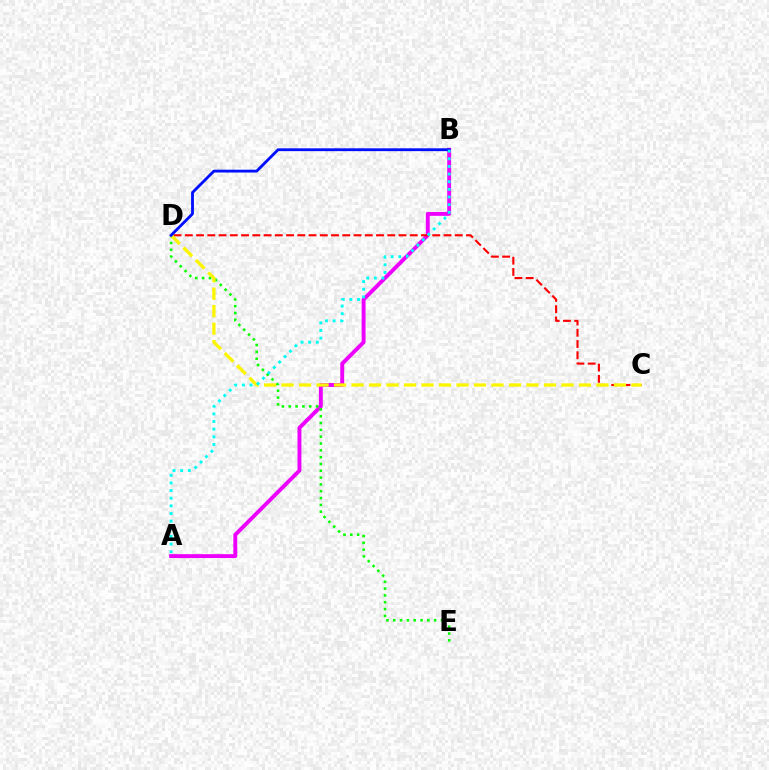{('A', 'B'): [{'color': '#ee00ff', 'line_style': 'solid', 'thickness': 2.81}, {'color': '#00fff6', 'line_style': 'dotted', 'thickness': 2.08}], ('C', 'D'): [{'color': '#ff0000', 'line_style': 'dashed', 'thickness': 1.53}, {'color': '#fcf500', 'line_style': 'dashed', 'thickness': 2.38}], ('D', 'E'): [{'color': '#08ff00', 'line_style': 'dotted', 'thickness': 1.85}], ('B', 'D'): [{'color': '#0010ff', 'line_style': 'solid', 'thickness': 2.04}]}